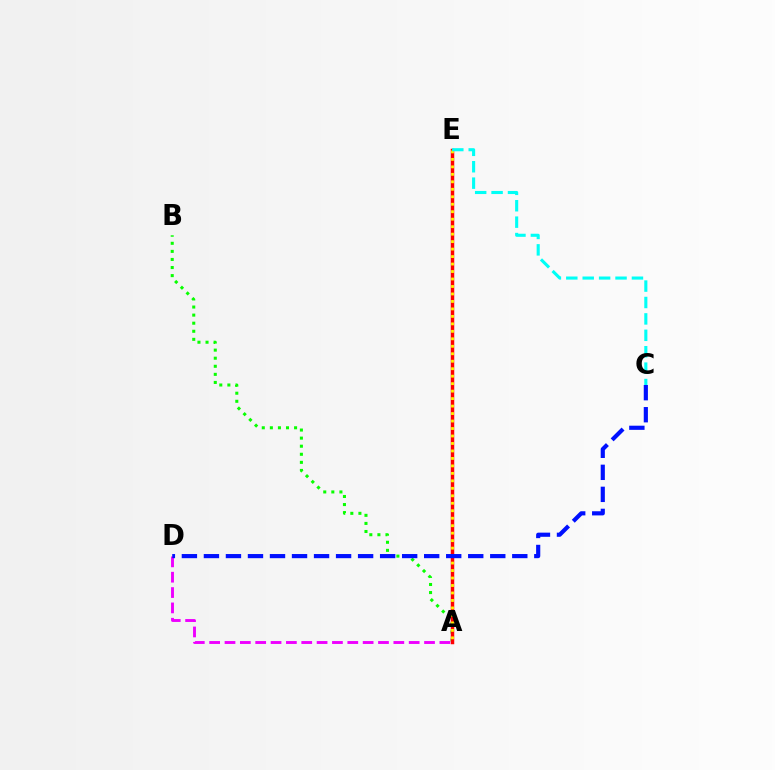{('A', 'B'): [{'color': '#08ff00', 'line_style': 'dotted', 'thickness': 2.19}], ('A', 'E'): [{'color': '#ff0000', 'line_style': 'solid', 'thickness': 2.5}, {'color': '#fcf500', 'line_style': 'dotted', 'thickness': 2.03}], ('A', 'D'): [{'color': '#ee00ff', 'line_style': 'dashed', 'thickness': 2.09}], ('C', 'D'): [{'color': '#0010ff', 'line_style': 'dashed', 'thickness': 2.99}], ('C', 'E'): [{'color': '#00fff6', 'line_style': 'dashed', 'thickness': 2.23}]}